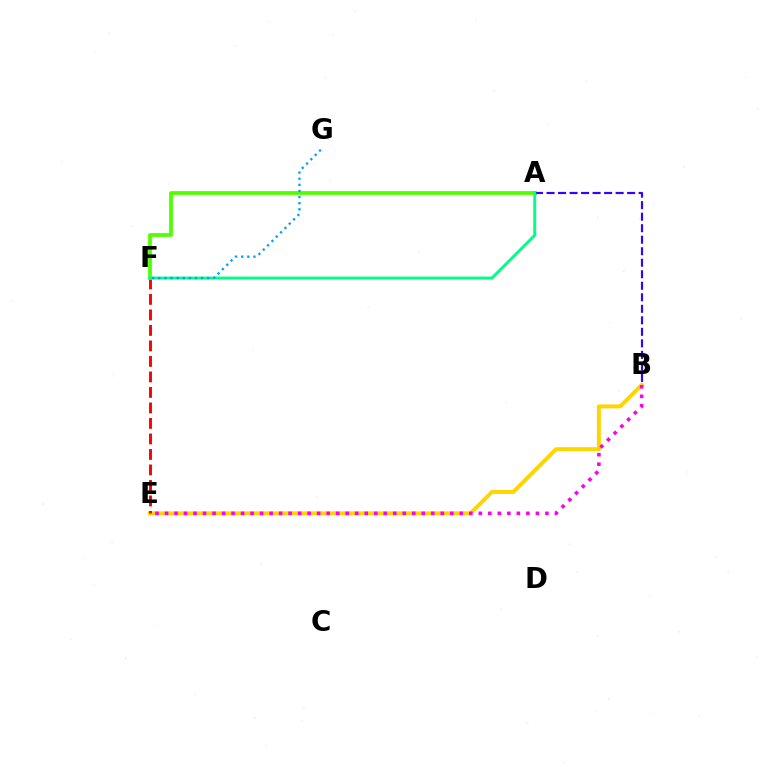{('B', 'E'): [{'color': '#ffd500', 'line_style': 'solid', 'thickness': 2.85}, {'color': '#ff00ed', 'line_style': 'dotted', 'thickness': 2.58}], ('E', 'F'): [{'color': '#ff0000', 'line_style': 'dashed', 'thickness': 2.11}], ('A', 'F'): [{'color': '#4fff00', 'line_style': 'solid', 'thickness': 2.69}, {'color': '#00ff86', 'line_style': 'solid', 'thickness': 2.11}], ('A', 'B'): [{'color': '#3700ff', 'line_style': 'dashed', 'thickness': 1.56}], ('F', 'G'): [{'color': '#009eff', 'line_style': 'dotted', 'thickness': 1.66}]}